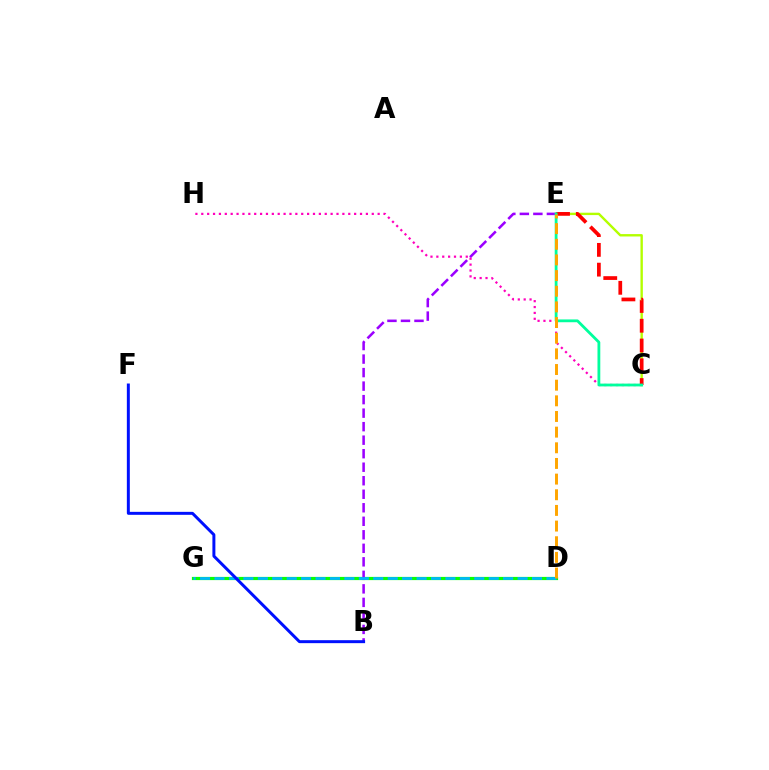{('D', 'G'): [{'color': '#08ff00', 'line_style': 'solid', 'thickness': 2.3}, {'color': '#00b5ff', 'line_style': 'dashed', 'thickness': 1.96}], ('B', 'E'): [{'color': '#9b00ff', 'line_style': 'dashed', 'thickness': 1.84}], ('C', 'H'): [{'color': '#ff00bd', 'line_style': 'dotted', 'thickness': 1.6}], ('C', 'E'): [{'color': '#b3ff00', 'line_style': 'solid', 'thickness': 1.72}, {'color': '#ff0000', 'line_style': 'dashed', 'thickness': 2.69}, {'color': '#00ff9d', 'line_style': 'solid', 'thickness': 2.01}], ('B', 'F'): [{'color': '#0010ff', 'line_style': 'solid', 'thickness': 2.14}], ('D', 'E'): [{'color': '#ffa500', 'line_style': 'dashed', 'thickness': 2.13}]}